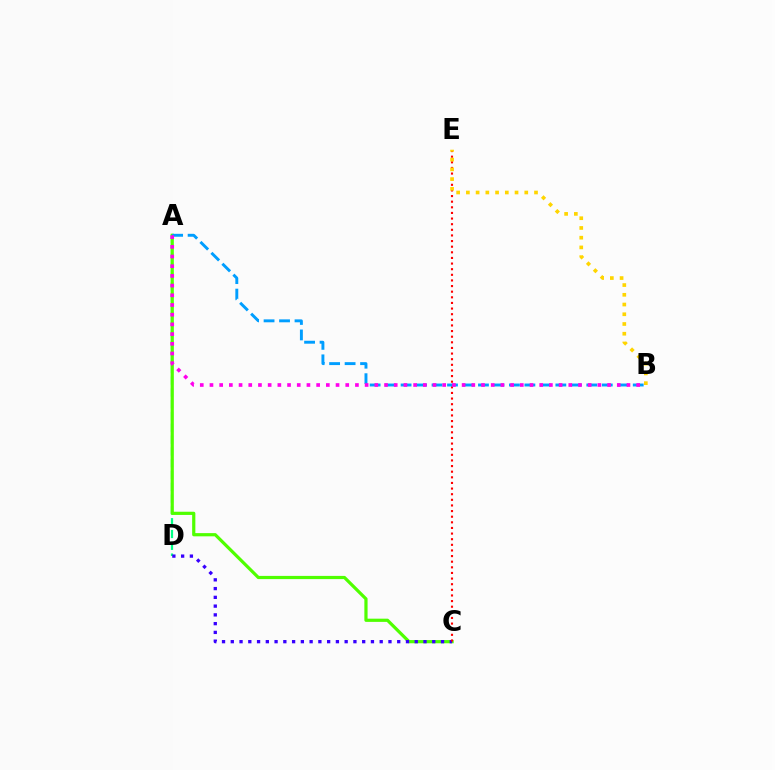{('A', 'D'): [{'color': '#00ff86', 'line_style': 'dashed', 'thickness': 1.6}], ('A', 'C'): [{'color': '#4fff00', 'line_style': 'solid', 'thickness': 2.31}], ('C', 'D'): [{'color': '#3700ff', 'line_style': 'dotted', 'thickness': 2.38}], ('C', 'E'): [{'color': '#ff0000', 'line_style': 'dotted', 'thickness': 1.53}], ('B', 'E'): [{'color': '#ffd500', 'line_style': 'dotted', 'thickness': 2.64}], ('A', 'B'): [{'color': '#009eff', 'line_style': 'dashed', 'thickness': 2.1}, {'color': '#ff00ed', 'line_style': 'dotted', 'thickness': 2.63}]}